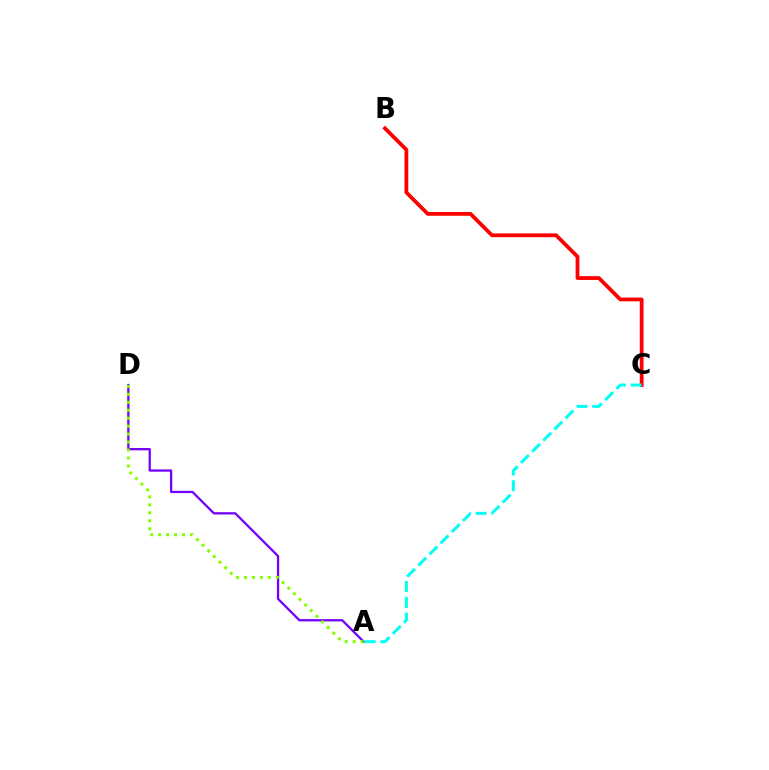{('A', 'D'): [{'color': '#7200ff', 'line_style': 'solid', 'thickness': 1.64}, {'color': '#84ff00', 'line_style': 'dotted', 'thickness': 2.16}], ('B', 'C'): [{'color': '#ff0000', 'line_style': 'solid', 'thickness': 2.72}], ('A', 'C'): [{'color': '#00fff6', 'line_style': 'dashed', 'thickness': 2.14}]}